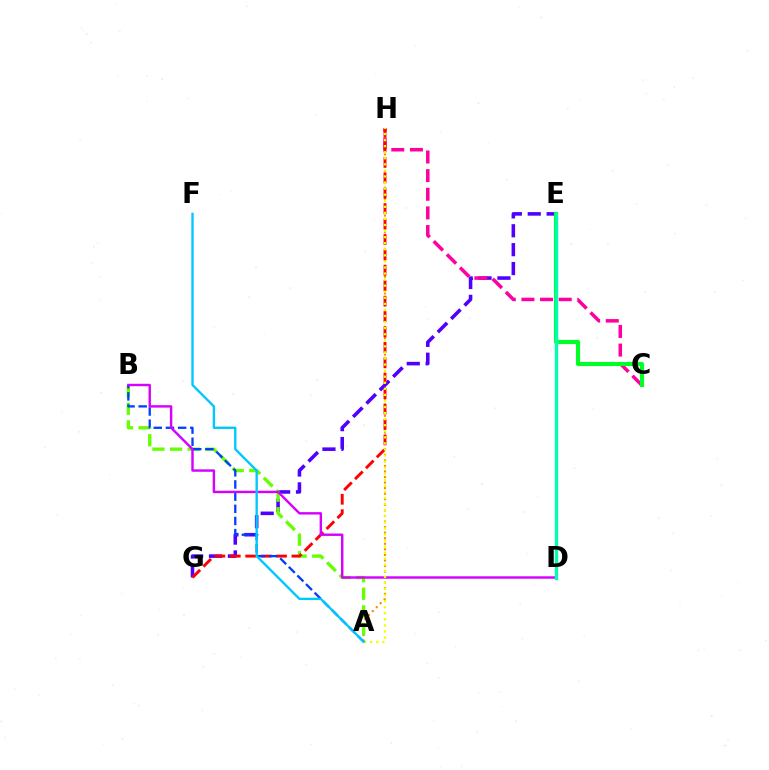{('A', 'H'): [{'color': '#ff8800', 'line_style': 'dotted', 'thickness': 1.51}, {'color': '#eeff00', 'line_style': 'dotted', 'thickness': 1.65}], ('E', 'G'): [{'color': '#4f00ff', 'line_style': 'dashed', 'thickness': 2.57}], ('C', 'H'): [{'color': '#ff00a0', 'line_style': 'dashed', 'thickness': 2.53}], ('C', 'E'): [{'color': '#00ff27', 'line_style': 'solid', 'thickness': 2.97}], ('A', 'B'): [{'color': '#66ff00', 'line_style': 'dashed', 'thickness': 2.39}, {'color': '#003fff', 'line_style': 'dashed', 'thickness': 1.65}], ('G', 'H'): [{'color': '#ff0000', 'line_style': 'dashed', 'thickness': 2.09}], ('B', 'D'): [{'color': '#d600ff', 'line_style': 'solid', 'thickness': 1.74}], ('D', 'E'): [{'color': '#00ffaf', 'line_style': 'solid', 'thickness': 2.4}], ('A', 'F'): [{'color': '#00c7ff', 'line_style': 'solid', 'thickness': 1.7}]}